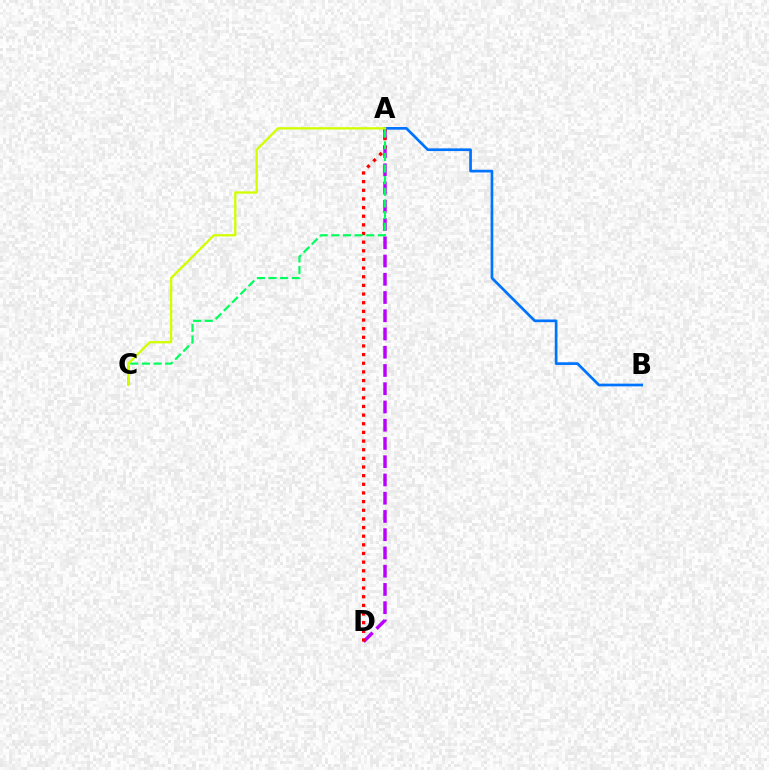{('A', 'D'): [{'color': '#b900ff', 'line_style': 'dashed', 'thickness': 2.48}, {'color': '#ff0000', 'line_style': 'dotted', 'thickness': 2.35}], ('A', 'B'): [{'color': '#0074ff', 'line_style': 'solid', 'thickness': 1.94}], ('A', 'C'): [{'color': '#00ff5c', 'line_style': 'dashed', 'thickness': 1.58}, {'color': '#d1ff00', 'line_style': 'solid', 'thickness': 1.66}]}